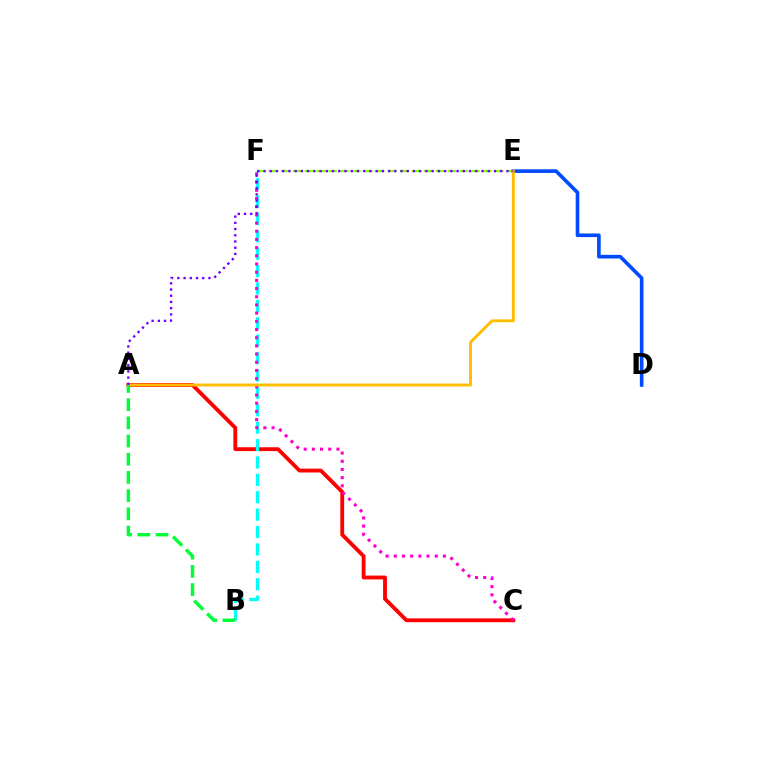{('E', 'F'): [{'color': '#84ff00', 'line_style': 'dashed', 'thickness': 1.62}], ('A', 'C'): [{'color': '#ff0000', 'line_style': 'solid', 'thickness': 2.76}], ('B', 'F'): [{'color': '#00fff6', 'line_style': 'dashed', 'thickness': 2.36}], ('C', 'F'): [{'color': '#ff00cf', 'line_style': 'dotted', 'thickness': 2.23}], ('D', 'E'): [{'color': '#004bff', 'line_style': 'solid', 'thickness': 2.61}], ('A', 'E'): [{'color': '#ffbd00', 'line_style': 'solid', 'thickness': 2.08}, {'color': '#7200ff', 'line_style': 'dotted', 'thickness': 1.69}], ('A', 'B'): [{'color': '#00ff39', 'line_style': 'dashed', 'thickness': 2.47}]}